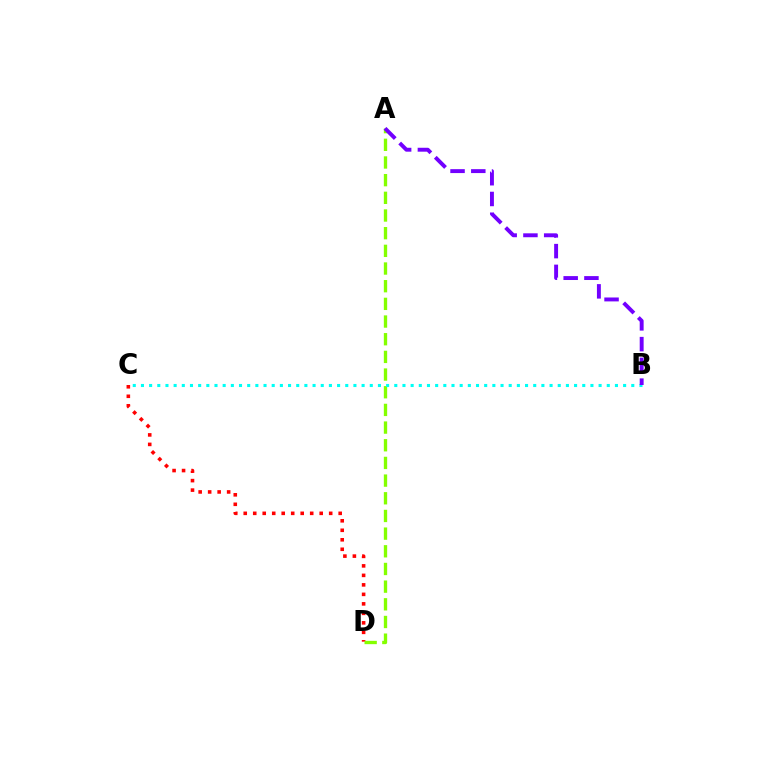{('C', 'D'): [{'color': '#ff0000', 'line_style': 'dotted', 'thickness': 2.58}], ('A', 'D'): [{'color': '#84ff00', 'line_style': 'dashed', 'thickness': 2.4}], ('B', 'C'): [{'color': '#00fff6', 'line_style': 'dotted', 'thickness': 2.22}], ('A', 'B'): [{'color': '#7200ff', 'line_style': 'dashed', 'thickness': 2.82}]}